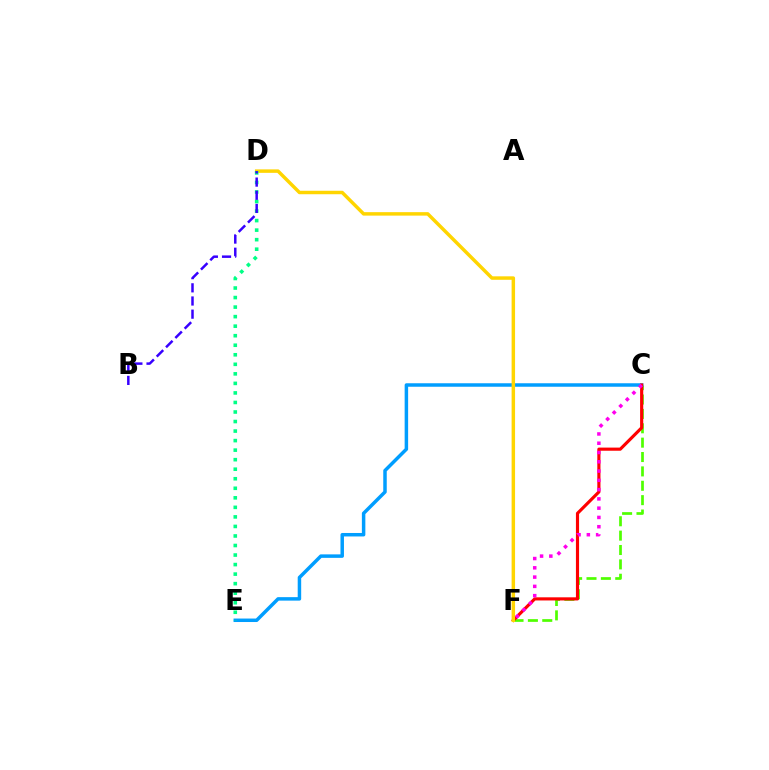{('C', 'F'): [{'color': '#4fff00', 'line_style': 'dashed', 'thickness': 1.95}, {'color': '#ff0000', 'line_style': 'solid', 'thickness': 2.27}, {'color': '#ff00ed', 'line_style': 'dotted', 'thickness': 2.52}], ('C', 'E'): [{'color': '#009eff', 'line_style': 'solid', 'thickness': 2.51}], ('D', 'F'): [{'color': '#ffd500', 'line_style': 'solid', 'thickness': 2.5}], ('D', 'E'): [{'color': '#00ff86', 'line_style': 'dotted', 'thickness': 2.59}], ('B', 'D'): [{'color': '#3700ff', 'line_style': 'dashed', 'thickness': 1.79}]}